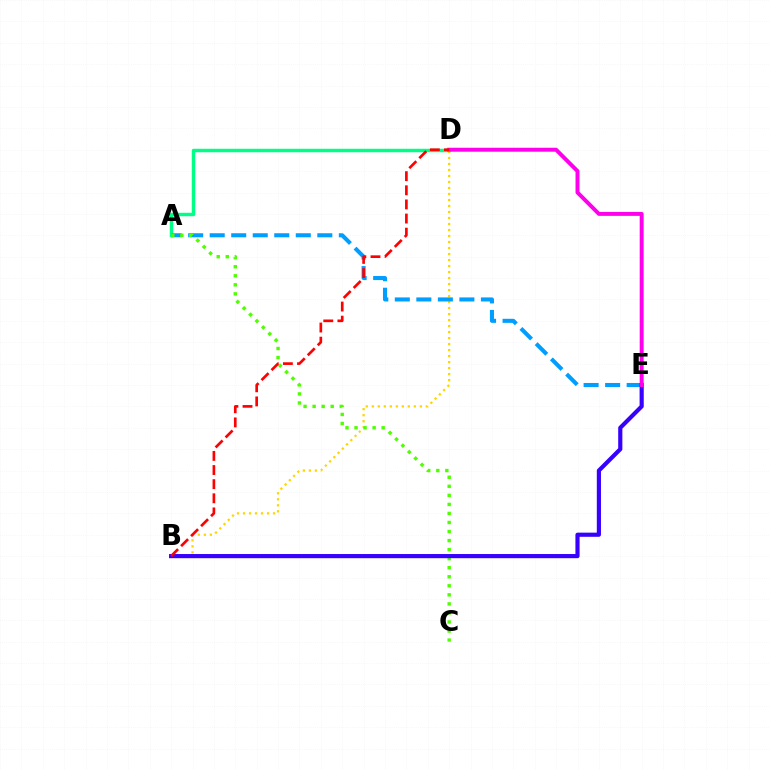{('A', 'D'): [{'color': '#00ff86', 'line_style': 'solid', 'thickness': 2.49}], ('B', 'D'): [{'color': '#ffd500', 'line_style': 'dotted', 'thickness': 1.63}, {'color': '#ff0000', 'line_style': 'dashed', 'thickness': 1.92}], ('A', 'E'): [{'color': '#009eff', 'line_style': 'dashed', 'thickness': 2.92}], ('A', 'C'): [{'color': '#4fff00', 'line_style': 'dotted', 'thickness': 2.46}], ('B', 'E'): [{'color': '#3700ff', 'line_style': 'solid', 'thickness': 2.99}], ('D', 'E'): [{'color': '#ff00ed', 'line_style': 'solid', 'thickness': 2.85}]}